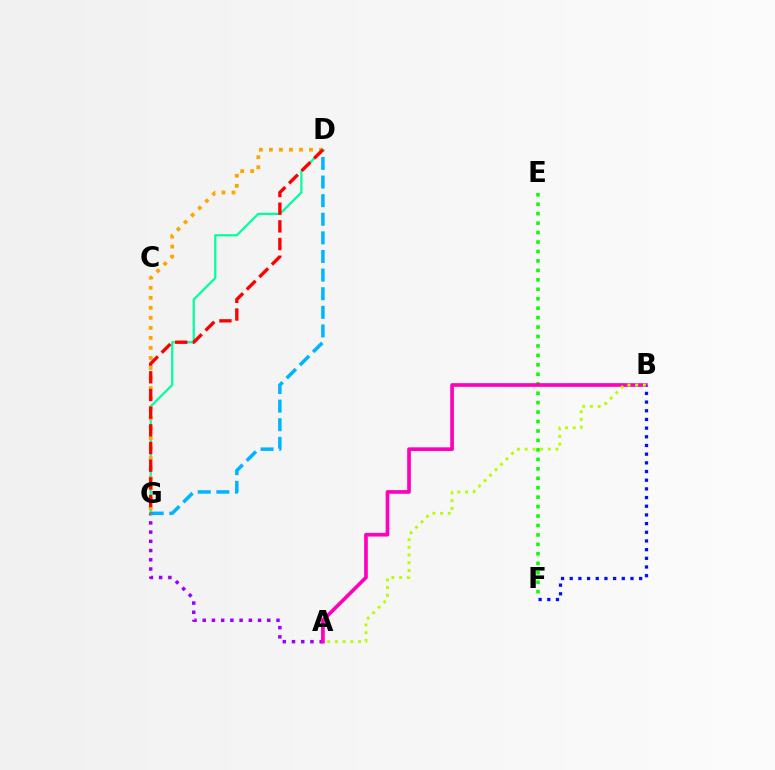{('A', 'G'): [{'color': '#9b00ff', 'line_style': 'dotted', 'thickness': 2.51}], ('D', 'G'): [{'color': '#00b5ff', 'line_style': 'dashed', 'thickness': 2.53}, {'color': '#00ff9d', 'line_style': 'solid', 'thickness': 1.6}, {'color': '#ffa500', 'line_style': 'dotted', 'thickness': 2.72}, {'color': '#ff0000', 'line_style': 'dashed', 'thickness': 2.4}], ('E', 'F'): [{'color': '#08ff00', 'line_style': 'dotted', 'thickness': 2.57}], ('A', 'B'): [{'color': '#ff00bd', 'line_style': 'solid', 'thickness': 2.65}, {'color': '#b3ff00', 'line_style': 'dotted', 'thickness': 2.1}], ('B', 'F'): [{'color': '#0010ff', 'line_style': 'dotted', 'thickness': 2.36}]}